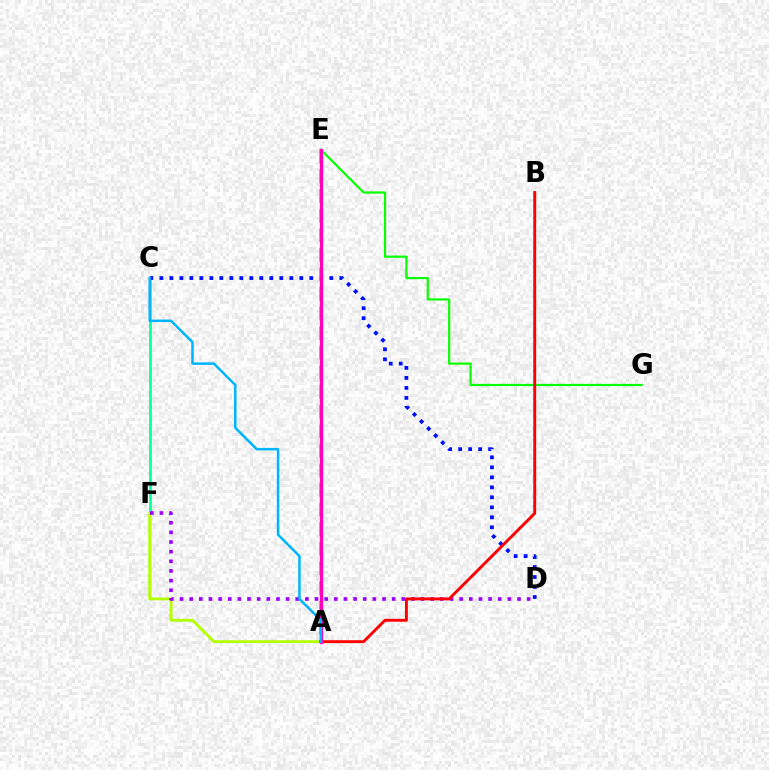{('C', 'F'): [{'color': '#00ff9d', 'line_style': 'solid', 'thickness': 1.88}], ('C', 'D'): [{'color': '#0010ff', 'line_style': 'dotted', 'thickness': 2.72}], ('A', 'F'): [{'color': '#b3ff00', 'line_style': 'solid', 'thickness': 2.07}], ('D', 'F'): [{'color': '#9b00ff', 'line_style': 'dotted', 'thickness': 2.62}], ('E', 'G'): [{'color': '#08ff00', 'line_style': 'solid', 'thickness': 1.58}], ('A', 'E'): [{'color': '#ffa500', 'line_style': 'dashed', 'thickness': 2.66}, {'color': '#ff00bd', 'line_style': 'solid', 'thickness': 2.38}], ('A', 'B'): [{'color': '#ff0000', 'line_style': 'solid', 'thickness': 2.09}], ('A', 'C'): [{'color': '#00b5ff', 'line_style': 'solid', 'thickness': 1.8}]}